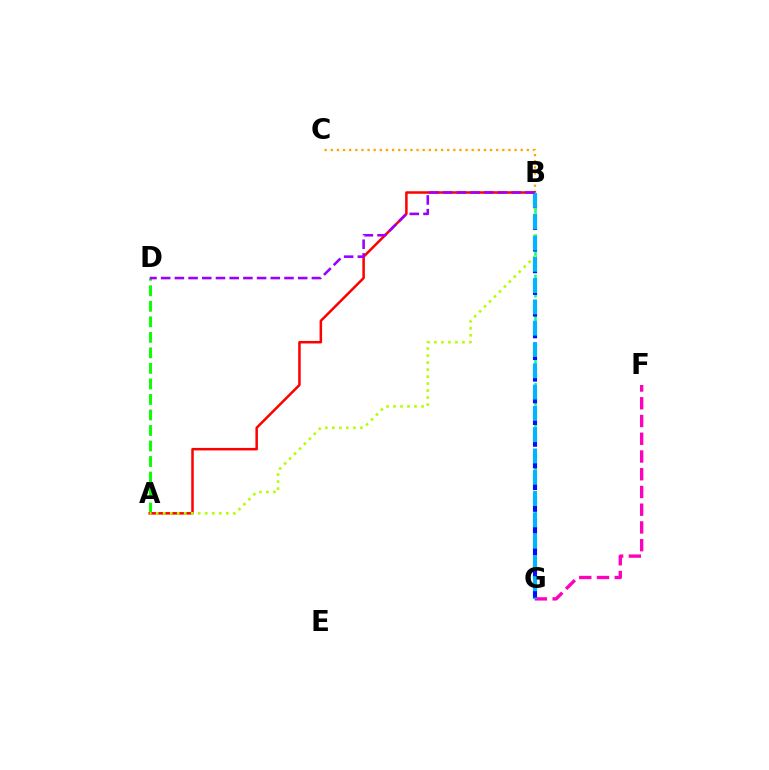{('A', 'D'): [{'color': '#08ff00', 'line_style': 'dashed', 'thickness': 2.11}], ('B', 'G'): [{'color': '#00ff9d', 'line_style': 'dashed', 'thickness': 1.84}, {'color': '#0010ff', 'line_style': 'dashed', 'thickness': 2.95}, {'color': '#00b5ff', 'line_style': 'dashed', 'thickness': 2.89}], ('B', 'C'): [{'color': '#ffa500', 'line_style': 'dotted', 'thickness': 1.66}], ('A', 'B'): [{'color': '#ff0000', 'line_style': 'solid', 'thickness': 1.81}, {'color': '#b3ff00', 'line_style': 'dotted', 'thickness': 1.9}], ('F', 'G'): [{'color': '#ff00bd', 'line_style': 'dashed', 'thickness': 2.41}], ('B', 'D'): [{'color': '#9b00ff', 'line_style': 'dashed', 'thickness': 1.86}]}